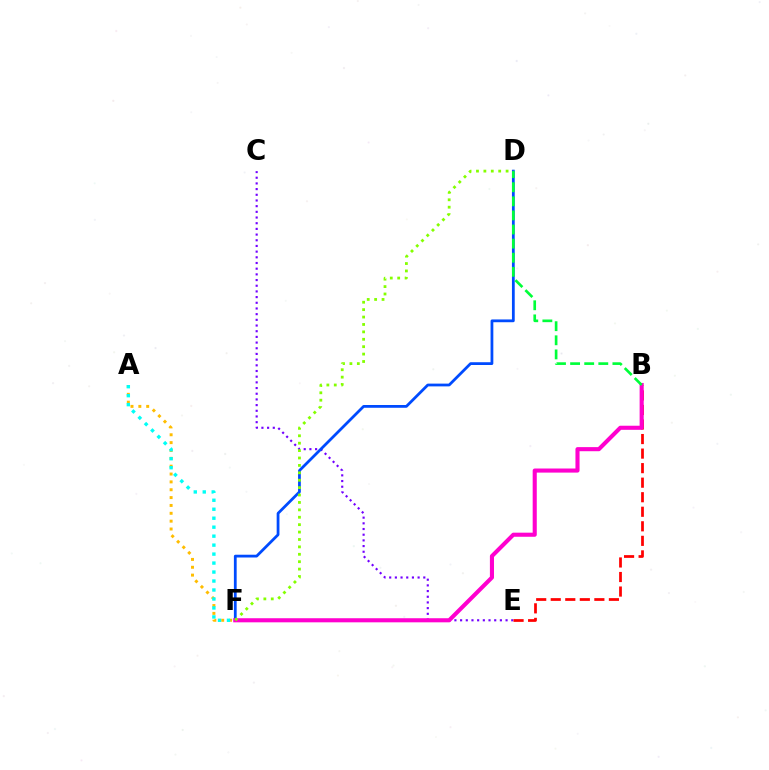{('A', 'F'): [{'color': '#ffbd00', 'line_style': 'dotted', 'thickness': 2.13}, {'color': '#00fff6', 'line_style': 'dotted', 'thickness': 2.44}], ('C', 'E'): [{'color': '#7200ff', 'line_style': 'dotted', 'thickness': 1.54}], ('B', 'E'): [{'color': '#ff0000', 'line_style': 'dashed', 'thickness': 1.98}], ('D', 'F'): [{'color': '#004bff', 'line_style': 'solid', 'thickness': 2.0}, {'color': '#84ff00', 'line_style': 'dotted', 'thickness': 2.01}], ('B', 'F'): [{'color': '#ff00cf', 'line_style': 'solid', 'thickness': 2.95}], ('B', 'D'): [{'color': '#00ff39', 'line_style': 'dashed', 'thickness': 1.92}]}